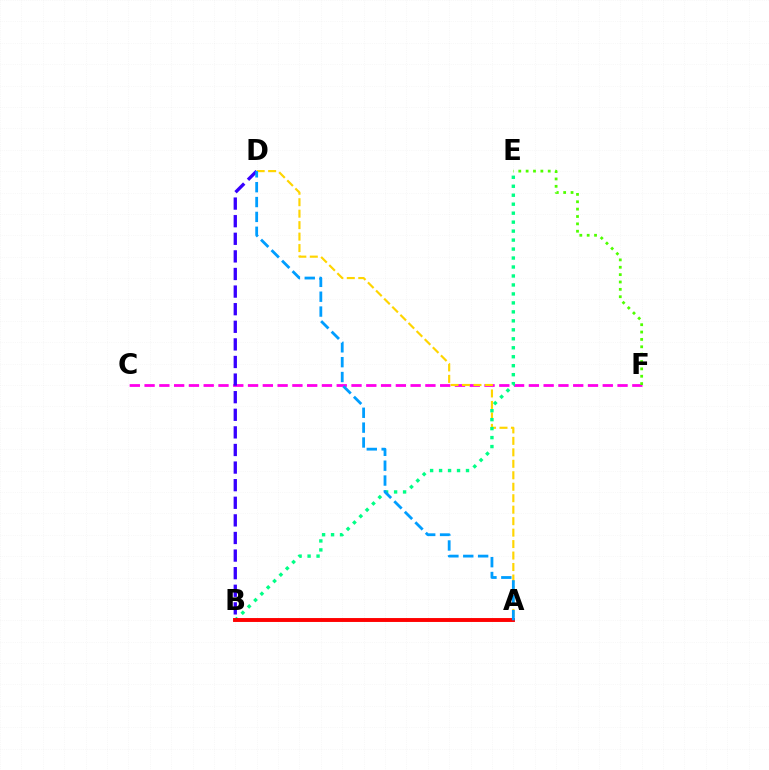{('C', 'F'): [{'color': '#ff00ed', 'line_style': 'dashed', 'thickness': 2.01}], ('E', 'F'): [{'color': '#4fff00', 'line_style': 'dotted', 'thickness': 2.0}], ('A', 'D'): [{'color': '#ffd500', 'line_style': 'dashed', 'thickness': 1.56}, {'color': '#009eff', 'line_style': 'dashed', 'thickness': 2.02}], ('B', 'D'): [{'color': '#3700ff', 'line_style': 'dashed', 'thickness': 2.39}], ('B', 'E'): [{'color': '#00ff86', 'line_style': 'dotted', 'thickness': 2.44}], ('A', 'B'): [{'color': '#ff0000', 'line_style': 'solid', 'thickness': 2.81}]}